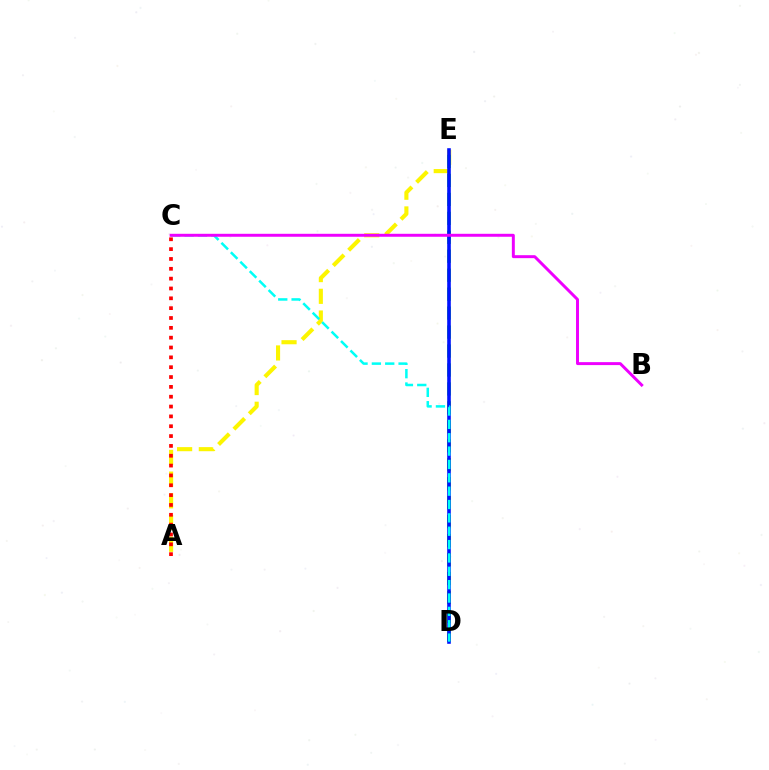{('A', 'E'): [{'color': '#fcf500', 'line_style': 'dashed', 'thickness': 2.95}], ('D', 'E'): [{'color': '#08ff00', 'line_style': 'dashed', 'thickness': 2.58}, {'color': '#0010ff', 'line_style': 'solid', 'thickness': 2.58}], ('C', 'D'): [{'color': '#00fff6', 'line_style': 'dashed', 'thickness': 1.81}], ('B', 'C'): [{'color': '#ee00ff', 'line_style': 'solid', 'thickness': 2.13}], ('A', 'C'): [{'color': '#ff0000', 'line_style': 'dotted', 'thickness': 2.67}]}